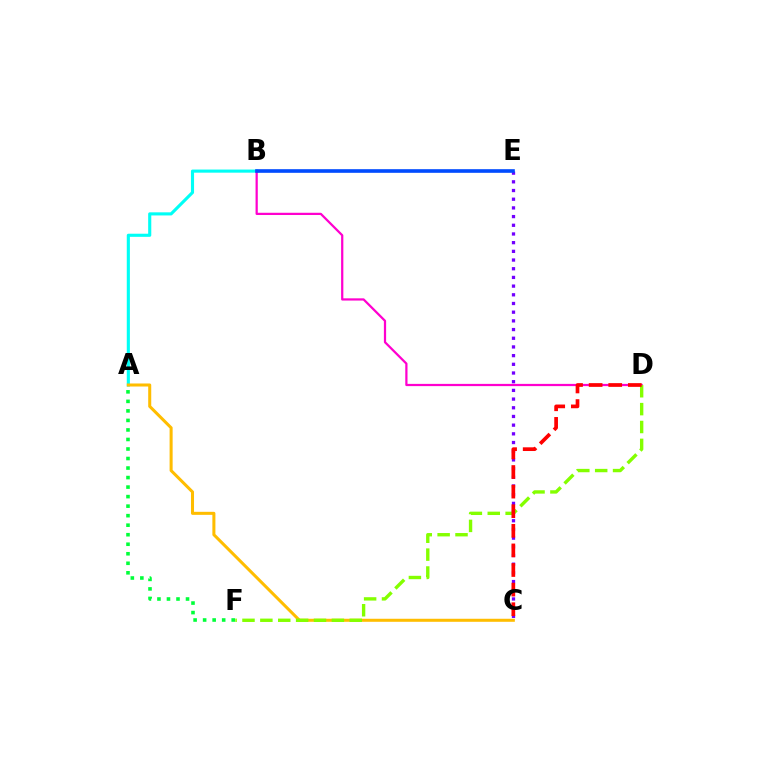{('A', 'B'): [{'color': '#00fff6', 'line_style': 'solid', 'thickness': 2.24}], ('C', 'E'): [{'color': '#7200ff', 'line_style': 'dotted', 'thickness': 2.36}], ('B', 'D'): [{'color': '#ff00cf', 'line_style': 'solid', 'thickness': 1.61}], ('A', 'C'): [{'color': '#ffbd00', 'line_style': 'solid', 'thickness': 2.18}], ('A', 'F'): [{'color': '#00ff39', 'line_style': 'dotted', 'thickness': 2.59}], ('B', 'E'): [{'color': '#004bff', 'line_style': 'solid', 'thickness': 2.62}], ('D', 'F'): [{'color': '#84ff00', 'line_style': 'dashed', 'thickness': 2.43}], ('C', 'D'): [{'color': '#ff0000', 'line_style': 'dashed', 'thickness': 2.66}]}